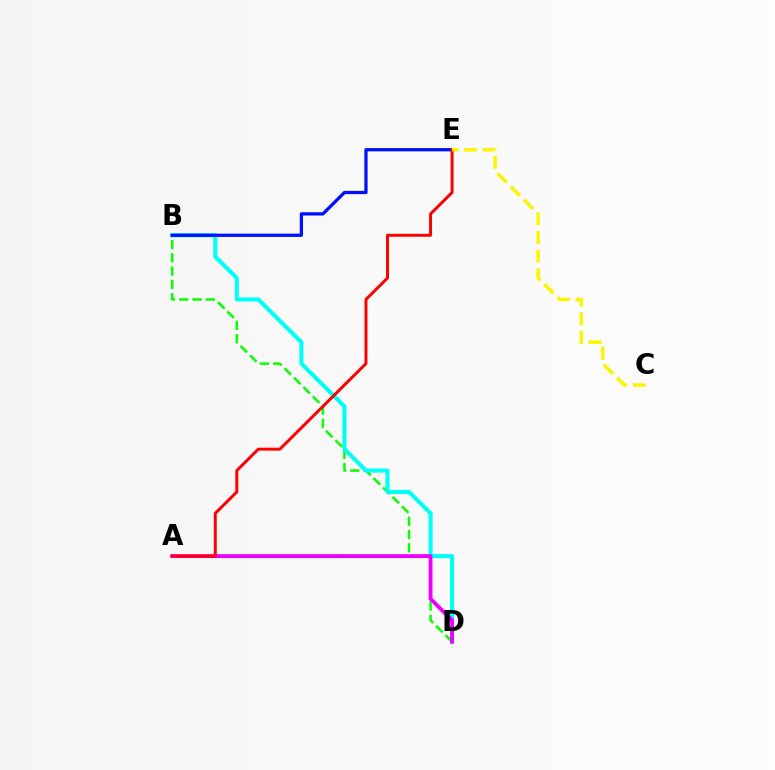{('B', 'D'): [{'color': '#08ff00', 'line_style': 'dashed', 'thickness': 1.81}, {'color': '#00fff6', 'line_style': 'solid', 'thickness': 2.94}], ('A', 'D'): [{'color': '#ee00ff', 'line_style': 'solid', 'thickness': 2.77}], ('B', 'E'): [{'color': '#0010ff', 'line_style': 'solid', 'thickness': 2.35}], ('A', 'E'): [{'color': '#ff0000', 'line_style': 'solid', 'thickness': 2.14}], ('C', 'E'): [{'color': '#fcf500', 'line_style': 'dashed', 'thickness': 2.53}]}